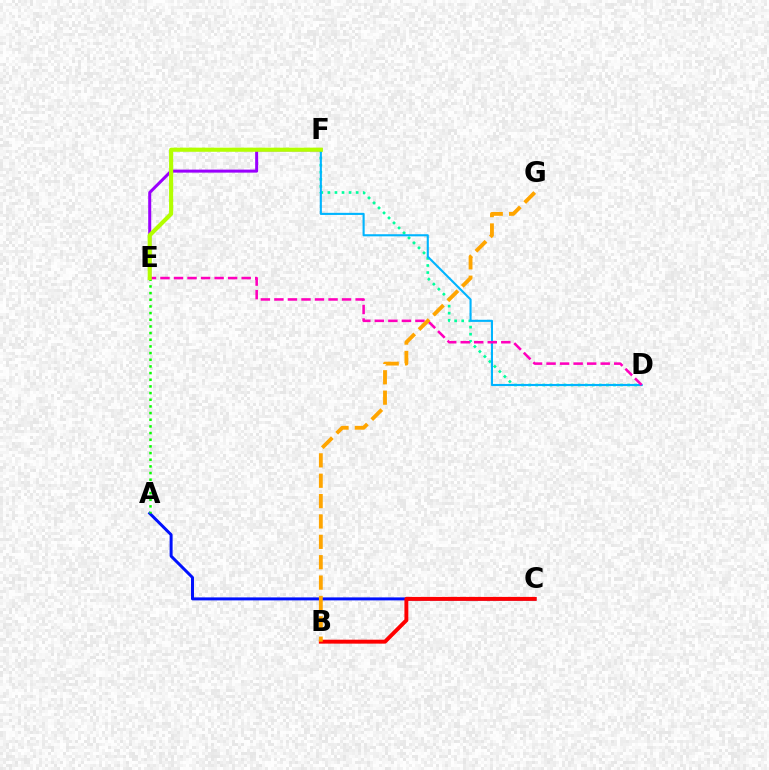{('E', 'F'): [{'color': '#9b00ff', 'line_style': 'solid', 'thickness': 2.17}, {'color': '#b3ff00', 'line_style': 'solid', 'thickness': 2.96}], ('A', 'C'): [{'color': '#0010ff', 'line_style': 'solid', 'thickness': 2.15}], ('A', 'E'): [{'color': '#08ff00', 'line_style': 'dotted', 'thickness': 1.81}], ('D', 'F'): [{'color': '#00ff9d', 'line_style': 'dotted', 'thickness': 1.92}, {'color': '#00b5ff', 'line_style': 'solid', 'thickness': 1.52}], ('D', 'E'): [{'color': '#ff00bd', 'line_style': 'dashed', 'thickness': 1.84}], ('B', 'C'): [{'color': '#ff0000', 'line_style': 'solid', 'thickness': 2.84}], ('B', 'G'): [{'color': '#ffa500', 'line_style': 'dashed', 'thickness': 2.77}]}